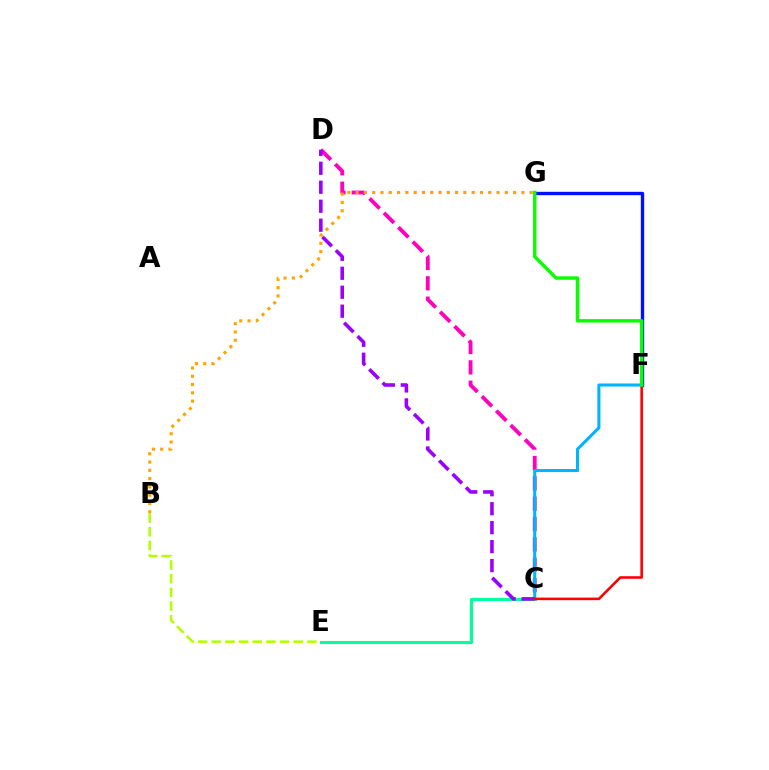{('F', 'G'): [{'color': '#0010ff', 'line_style': 'solid', 'thickness': 2.42}, {'color': '#08ff00', 'line_style': 'solid', 'thickness': 2.47}], ('C', 'D'): [{'color': '#ff00bd', 'line_style': 'dashed', 'thickness': 2.77}, {'color': '#9b00ff', 'line_style': 'dashed', 'thickness': 2.58}], ('C', 'F'): [{'color': '#00b5ff', 'line_style': 'solid', 'thickness': 2.21}, {'color': '#ff0000', 'line_style': 'solid', 'thickness': 1.86}], ('C', 'E'): [{'color': '#00ff9d', 'line_style': 'solid', 'thickness': 2.24}], ('B', 'G'): [{'color': '#ffa500', 'line_style': 'dotted', 'thickness': 2.25}], ('B', 'E'): [{'color': '#b3ff00', 'line_style': 'dashed', 'thickness': 1.86}]}